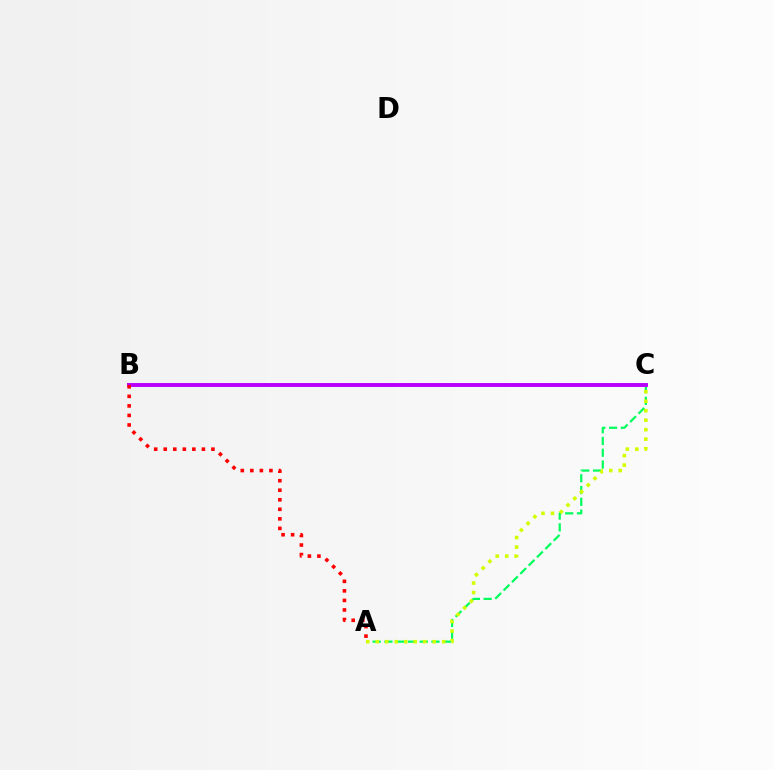{('A', 'C'): [{'color': '#00ff5c', 'line_style': 'dashed', 'thickness': 1.6}, {'color': '#d1ff00', 'line_style': 'dotted', 'thickness': 2.58}], ('B', 'C'): [{'color': '#0074ff', 'line_style': 'dotted', 'thickness': 1.78}, {'color': '#b900ff', 'line_style': 'solid', 'thickness': 2.83}], ('A', 'B'): [{'color': '#ff0000', 'line_style': 'dotted', 'thickness': 2.59}]}